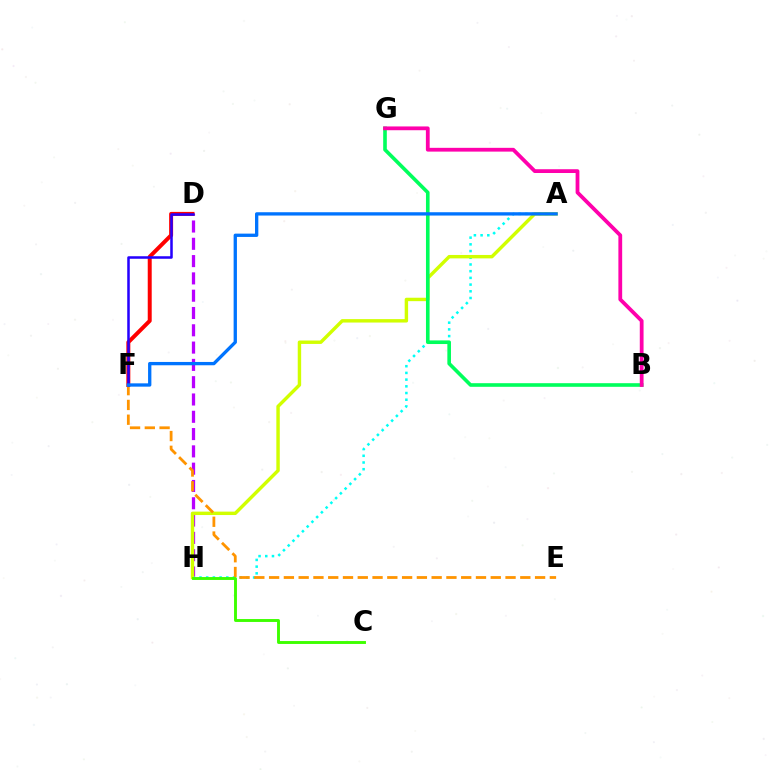{('D', 'H'): [{'color': '#b900ff', 'line_style': 'dashed', 'thickness': 2.35}], ('A', 'H'): [{'color': '#00fff6', 'line_style': 'dotted', 'thickness': 1.82}, {'color': '#d1ff00', 'line_style': 'solid', 'thickness': 2.46}], ('B', 'G'): [{'color': '#00ff5c', 'line_style': 'solid', 'thickness': 2.61}, {'color': '#ff00ac', 'line_style': 'solid', 'thickness': 2.72}], ('D', 'F'): [{'color': '#ff0000', 'line_style': 'solid', 'thickness': 2.86}, {'color': '#2500ff', 'line_style': 'solid', 'thickness': 1.82}], ('E', 'F'): [{'color': '#ff9400', 'line_style': 'dashed', 'thickness': 2.01}], ('C', 'H'): [{'color': '#3dff00', 'line_style': 'solid', 'thickness': 2.09}], ('A', 'F'): [{'color': '#0074ff', 'line_style': 'solid', 'thickness': 2.39}]}